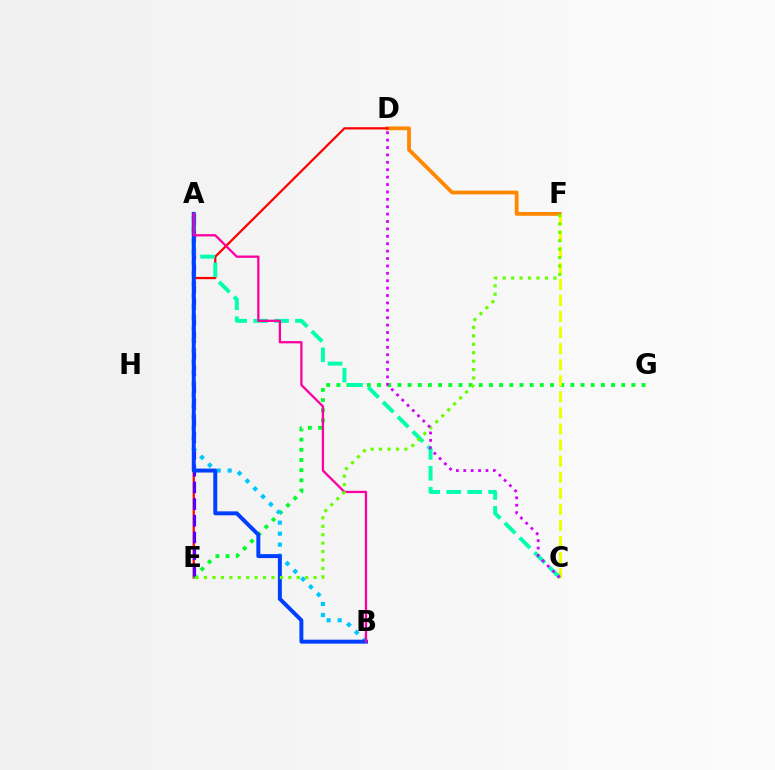{('D', 'F'): [{'color': '#ff8800', 'line_style': 'solid', 'thickness': 2.72}], ('D', 'E'): [{'color': '#ff0000', 'line_style': 'solid', 'thickness': 1.61}], ('E', 'G'): [{'color': '#00ff27', 'line_style': 'dotted', 'thickness': 2.76}], ('A', 'E'): [{'color': '#4f00ff', 'line_style': 'dashed', 'thickness': 2.27}], ('A', 'B'): [{'color': '#00c7ff', 'line_style': 'dotted', 'thickness': 2.99}, {'color': '#003fff', 'line_style': 'solid', 'thickness': 2.85}, {'color': '#ff00a0', 'line_style': 'solid', 'thickness': 1.65}], ('C', 'F'): [{'color': '#eeff00', 'line_style': 'dashed', 'thickness': 2.18}], ('A', 'C'): [{'color': '#00ffaf', 'line_style': 'dashed', 'thickness': 2.84}], ('E', 'F'): [{'color': '#66ff00', 'line_style': 'dotted', 'thickness': 2.29}], ('C', 'D'): [{'color': '#d600ff', 'line_style': 'dotted', 'thickness': 2.01}]}